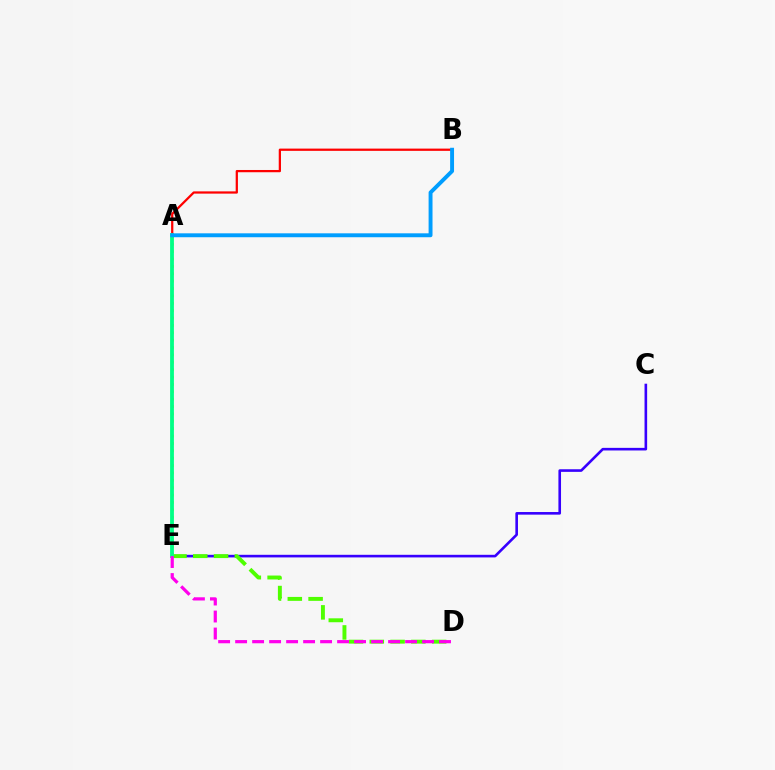{('C', 'E'): [{'color': '#3700ff', 'line_style': 'solid', 'thickness': 1.88}], ('A', 'E'): [{'color': '#ffd500', 'line_style': 'dotted', 'thickness': 2.0}, {'color': '#00ff86', 'line_style': 'solid', 'thickness': 2.74}], ('A', 'B'): [{'color': '#ff0000', 'line_style': 'solid', 'thickness': 1.62}, {'color': '#009eff', 'line_style': 'solid', 'thickness': 2.82}], ('D', 'E'): [{'color': '#4fff00', 'line_style': 'dashed', 'thickness': 2.82}, {'color': '#ff00ed', 'line_style': 'dashed', 'thickness': 2.31}]}